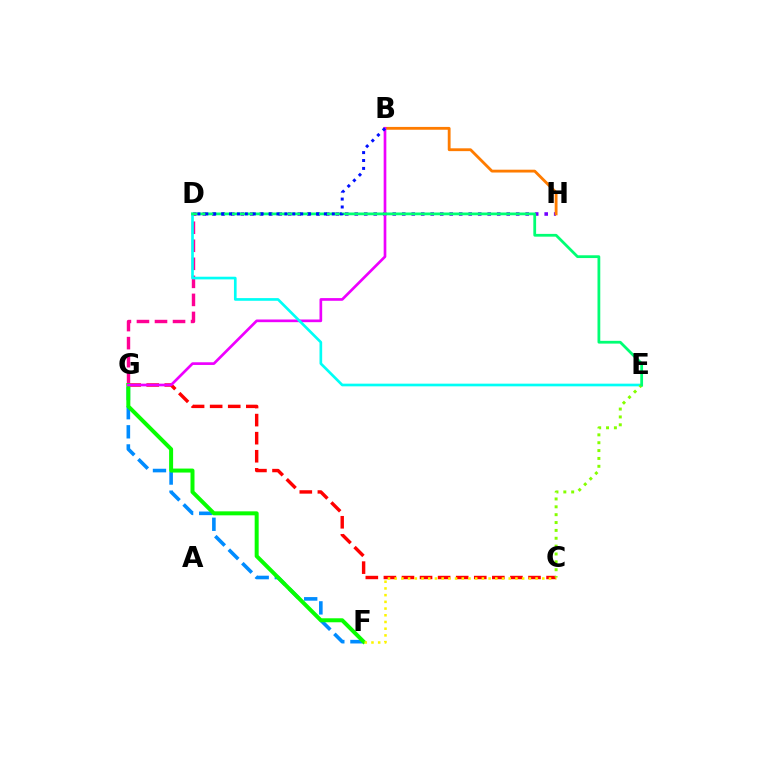{('D', 'H'): [{'color': '#7200ff', 'line_style': 'dotted', 'thickness': 2.58}], ('F', 'G'): [{'color': '#008cff', 'line_style': 'dashed', 'thickness': 2.6}, {'color': '#08ff00', 'line_style': 'solid', 'thickness': 2.87}], ('B', 'H'): [{'color': '#ff7c00', 'line_style': 'solid', 'thickness': 2.03}], ('C', 'G'): [{'color': '#ff0000', 'line_style': 'dashed', 'thickness': 2.46}], ('D', 'G'): [{'color': '#ff0094', 'line_style': 'dashed', 'thickness': 2.45}], ('B', 'G'): [{'color': '#ee00ff', 'line_style': 'solid', 'thickness': 1.93}], ('D', 'E'): [{'color': '#00fff6', 'line_style': 'solid', 'thickness': 1.92}, {'color': '#00ff74', 'line_style': 'solid', 'thickness': 2.0}], ('C', 'E'): [{'color': '#84ff00', 'line_style': 'dotted', 'thickness': 2.14}], ('C', 'F'): [{'color': '#fcf500', 'line_style': 'dotted', 'thickness': 1.82}], ('B', 'D'): [{'color': '#0010ff', 'line_style': 'dotted', 'thickness': 2.15}]}